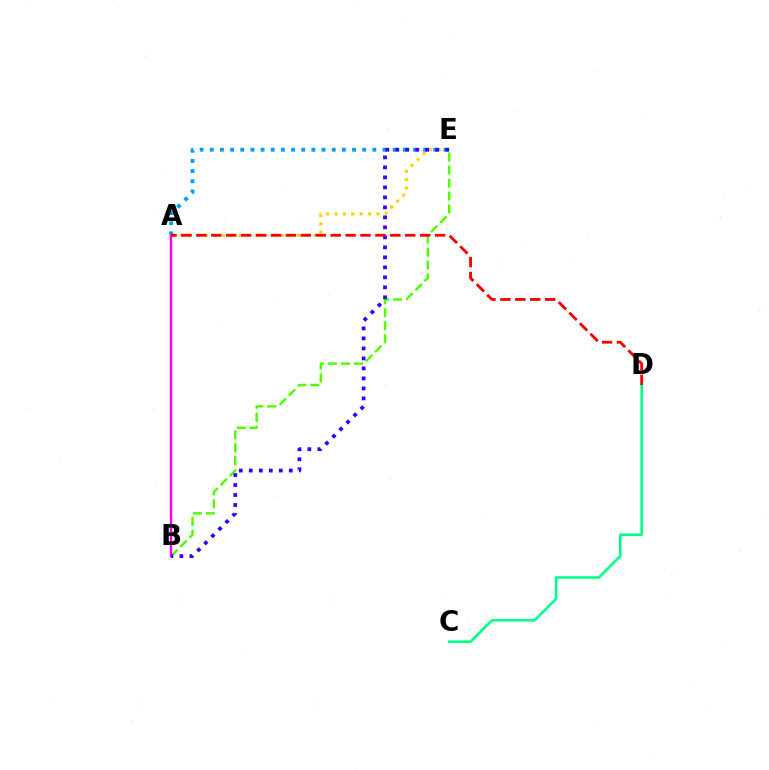{('A', 'E'): [{'color': '#ffd500', 'line_style': 'dotted', 'thickness': 2.27}, {'color': '#009eff', 'line_style': 'dotted', 'thickness': 2.76}], ('C', 'D'): [{'color': '#00ff86', 'line_style': 'solid', 'thickness': 1.84}], ('B', 'E'): [{'color': '#4fff00', 'line_style': 'dashed', 'thickness': 1.76}, {'color': '#3700ff', 'line_style': 'dotted', 'thickness': 2.72}], ('A', 'B'): [{'color': '#ff00ed', 'line_style': 'solid', 'thickness': 1.75}], ('A', 'D'): [{'color': '#ff0000', 'line_style': 'dashed', 'thickness': 2.03}]}